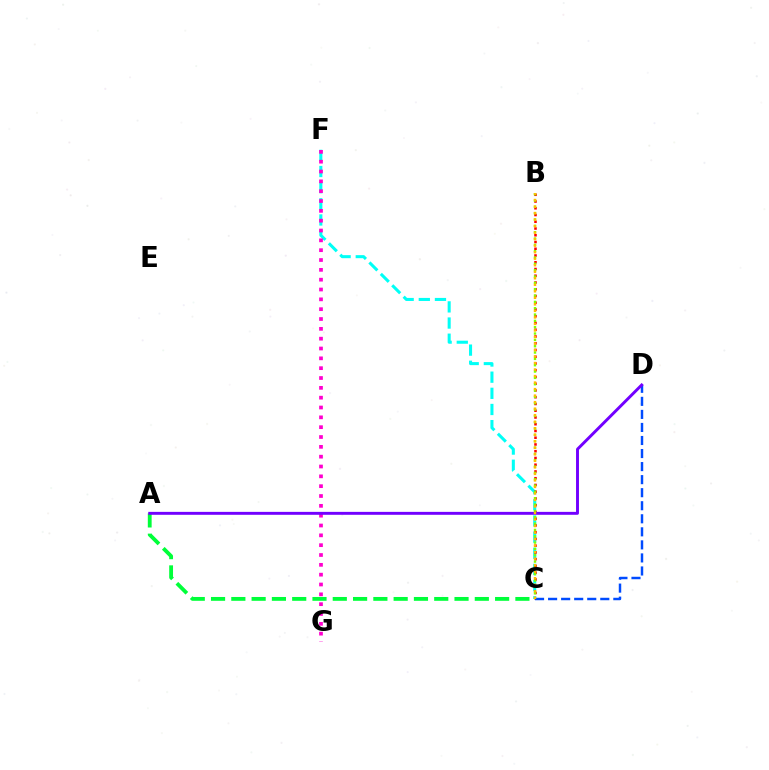{('C', 'F'): [{'color': '#00fff6', 'line_style': 'dashed', 'thickness': 2.19}], ('B', 'C'): [{'color': '#ff0000', 'line_style': 'dotted', 'thickness': 1.83}, {'color': '#84ff00', 'line_style': 'dotted', 'thickness': 1.72}, {'color': '#ffbd00', 'line_style': 'dotted', 'thickness': 1.77}], ('F', 'G'): [{'color': '#ff00cf', 'line_style': 'dotted', 'thickness': 2.67}], ('C', 'D'): [{'color': '#004bff', 'line_style': 'dashed', 'thickness': 1.77}], ('A', 'C'): [{'color': '#00ff39', 'line_style': 'dashed', 'thickness': 2.76}], ('A', 'D'): [{'color': '#7200ff', 'line_style': 'solid', 'thickness': 2.11}]}